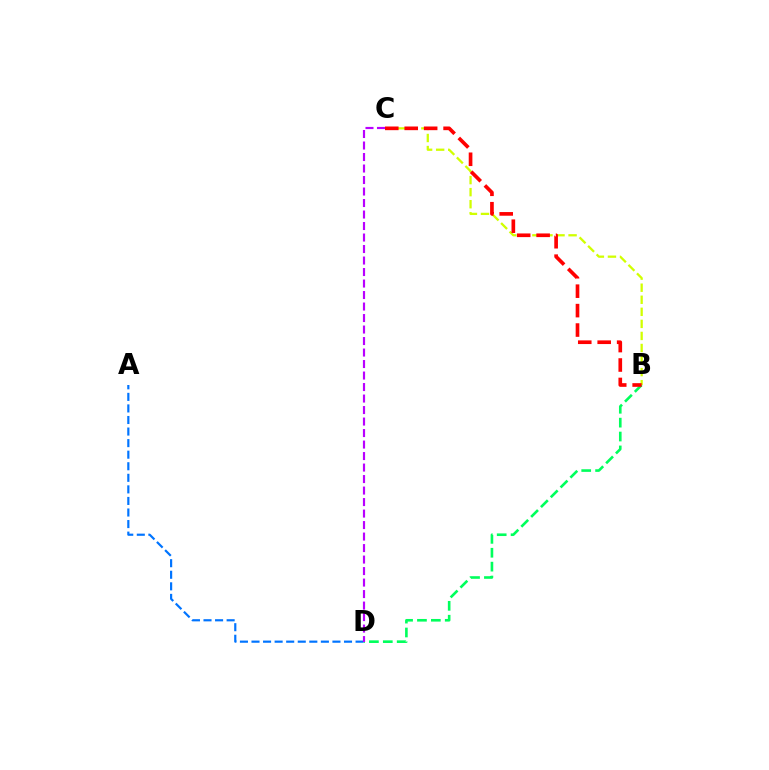{('B', 'D'): [{'color': '#00ff5c', 'line_style': 'dashed', 'thickness': 1.89}], ('B', 'C'): [{'color': '#d1ff00', 'line_style': 'dashed', 'thickness': 1.64}, {'color': '#ff0000', 'line_style': 'dashed', 'thickness': 2.64}], ('A', 'D'): [{'color': '#0074ff', 'line_style': 'dashed', 'thickness': 1.57}], ('C', 'D'): [{'color': '#b900ff', 'line_style': 'dashed', 'thickness': 1.56}]}